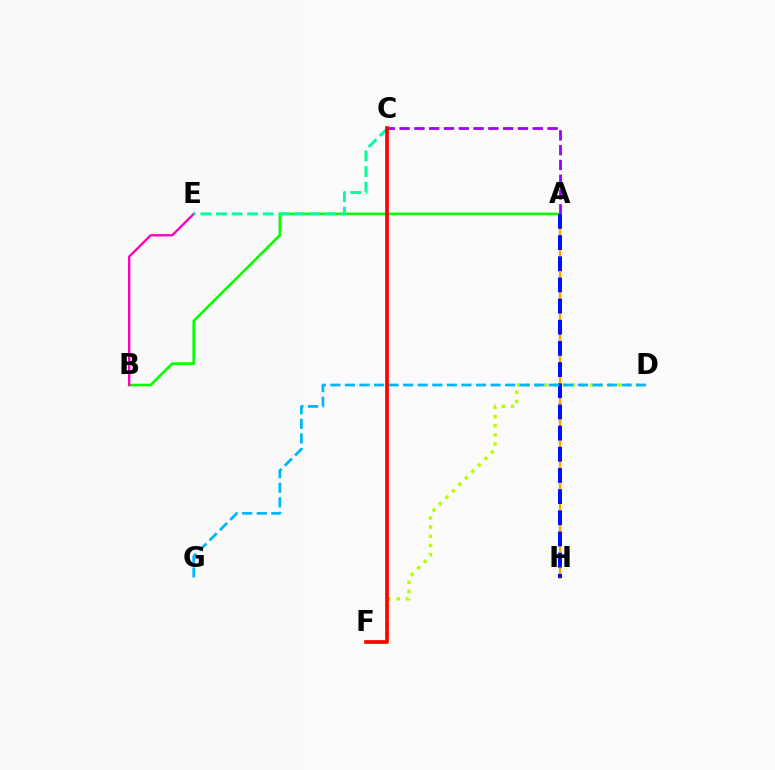{('A', 'B'): [{'color': '#08ff00', 'line_style': 'solid', 'thickness': 1.89}], ('A', 'H'): [{'color': '#ffa500', 'line_style': 'solid', 'thickness': 1.73}, {'color': '#0010ff', 'line_style': 'dashed', 'thickness': 2.88}], ('A', 'C'): [{'color': '#9b00ff', 'line_style': 'dashed', 'thickness': 2.01}], ('B', 'E'): [{'color': '#ff00bd', 'line_style': 'solid', 'thickness': 1.7}], ('D', 'F'): [{'color': '#b3ff00', 'line_style': 'dotted', 'thickness': 2.49}], ('C', 'E'): [{'color': '#00ff9d', 'line_style': 'dashed', 'thickness': 2.12}], ('D', 'G'): [{'color': '#00b5ff', 'line_style': 'dashed', 'thickness': 1.98}], ('C', 'F'): [{'color': '#ff0000', 'line_style': 'solid', 'thickness': 2.65}]}